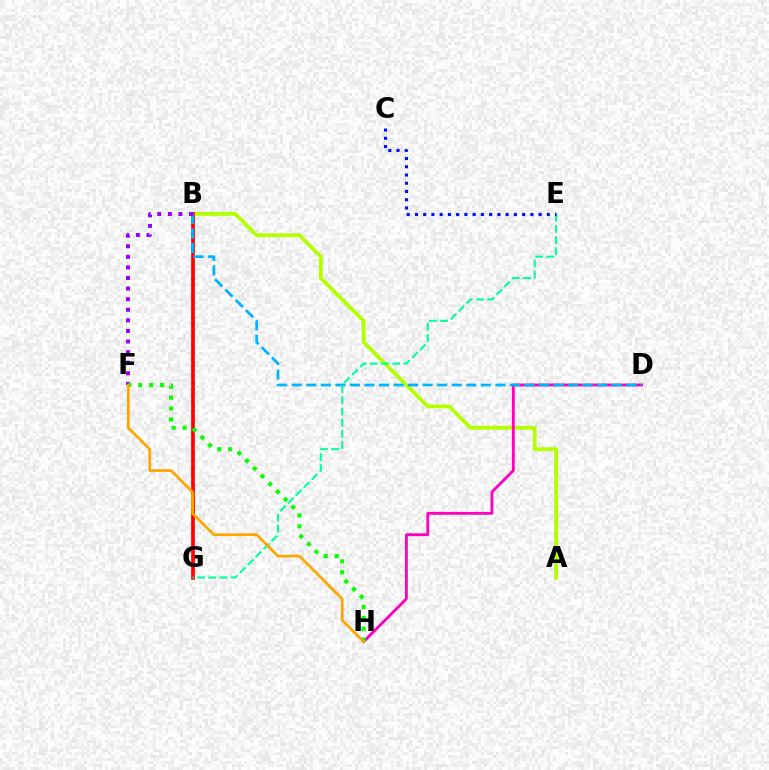{('A', 'B'): [{'color': '#b3ff00', 'line_style': 'solid', 'thickness': 2.73}], ('B', 'G'): [{'color': '#ff0000', 'line_style': 'solid', 'thickness': 2.66}], ('D', 'H'): [{'color': '#ff00bd', 'line_style': 'solid', 'thickness': 2.04}], ('B', 'D'): [{'color': '#00b5ff', 'line_style': 'dashed', 'thickness': 1.98}], ('B', 'F'): [{'color': '#9b00ff', 'line_style': 'dotted', 'thickness': 2.88}], ('E', 'G'): [{'color': '#00ff9d', 'line_style': 'dashed', 'thickness': 1.52}], ('F', 'H'): [{'color': '#08ff00', 'line_style': 'dotted', 'thickness': 2.96}, {'color': '#ffa500', 'line_style': 'solid', 'thickness': 1.96}], ('C', 'E'): [{'color': '#0010ff', 'line_style': 'dotted', 'thickness': 2.24}]}